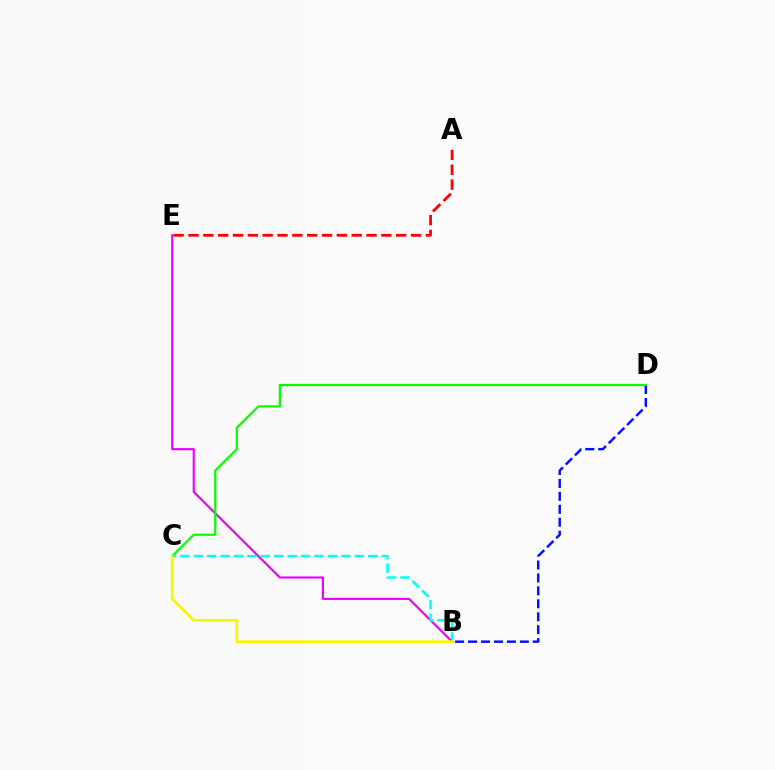{('A', 'E'): [{'color': '#ff0000', 'line_style': 'dashed', 'thickness': 2.02}], ('B', 'E'): [{'color': '#ee00ff', 'line_style': 'solid', 'thickness': 1.56}], ('B', 'D'): [{'color': '#0010ff', 'line_style': 'dashed', 'thickness': 1.76}], ('B', 'C'): [{'color': '#00fff6', 'line_style': 'dashed', 'thickness': 1.82}, {'color': '#fcf500', 'line_style': 'solid', 'thickness': 1.96}], ('C', 'D'): [{'color': '#08ff00', 'line_style': 'solid', 'thickness': 1.61}]}